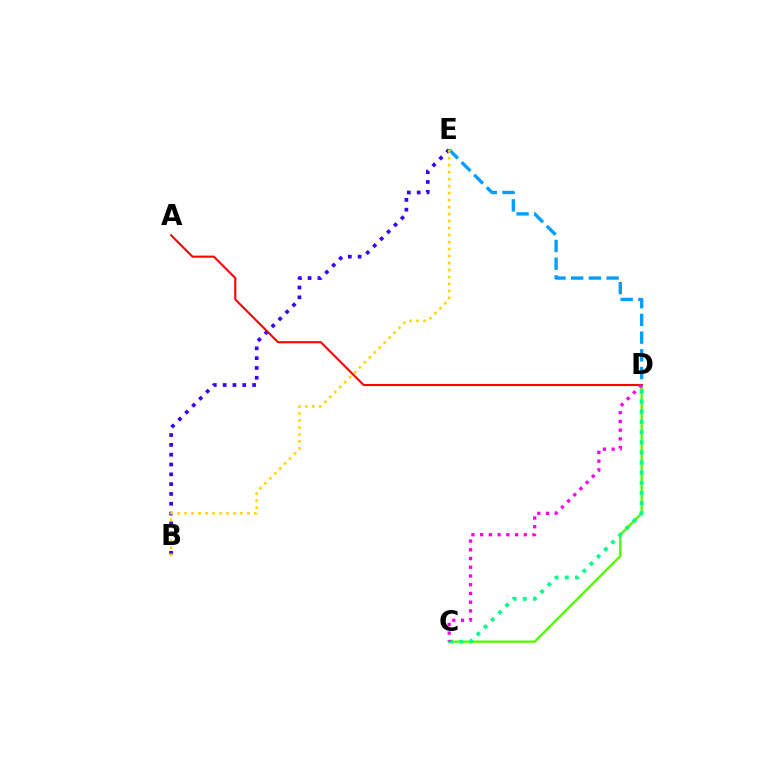{('C', 'D'): [{'color': '#4fff00', 'line_style': 'solid', 'thickness': 1.71}, {'color': '#00ff86', 'line_style': 'dotted', 'thickness': 2.76}, {'color': '#ff00ed', 'line_style': 'dotted', 'thickness': 2.37}], ('B', 'E'): [{'color': '#3700ff', 'line_style': 'dotted', 'thickness': 2.67}, {'color': '#ffd500', 'line_style': 'dotted', 'thickness': 1.9}], ('D', 'E'): [{'color': '#009eff', 'line_style': 'dashed', 'thickness': 2.41}], ('A', 'D'): [{'color': '#ff0000', 'line_style': 'solid', 'thickness': 1.51}]}